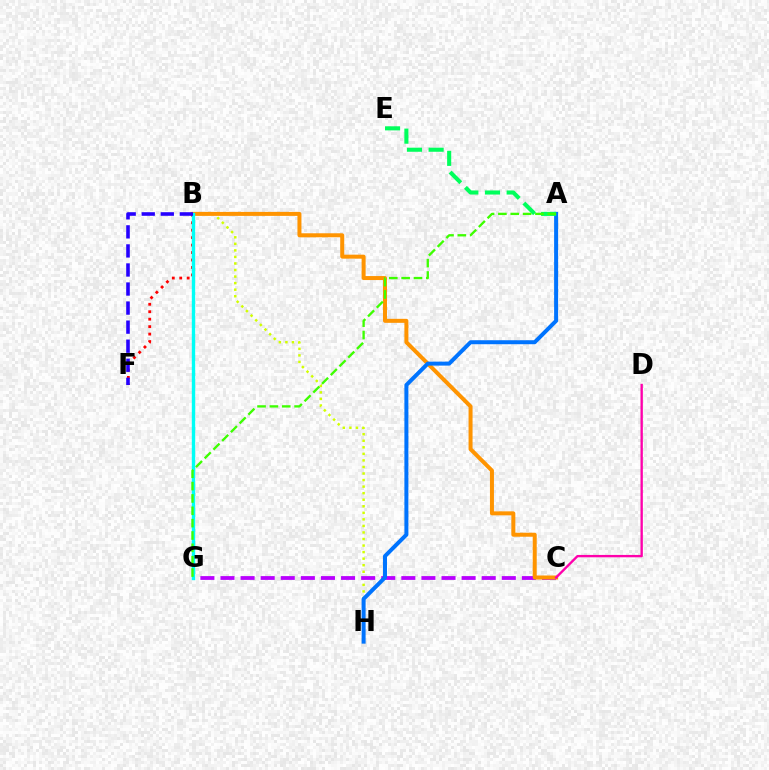{('B', 'H'): [{'color': '#d1ff00', 'line_style': 'dotted', 'thickness': 1.78}], ('C', 'G'): [{'color': '#b900ff', 'line_style': 'dashed', 'thickness': 2.73}], ('B', 'C'): [{'color': '#ff9400', 'line_style': 'solid', 'thickness': 2.88}], ('B', 'F'): [{'color': '#ff0000', 'line_style': 'dotted', 'thickness': 2.02}, {'color': '#2500ff', 'line_style': 'dashed', 'thickness': 2.59}], ('B', 'G'): [{'color': '#00fff6', 'line_style': 'solid', 'thickness': 2.43}], ('A', 'H'): [{'color': '#0074ff', 'line_style': 'solid', 'thickness': 2.87}], ('C', 'D'): [{'color': '#ff00ac', 'line_style': 'solid', 'thickness': 1.7}], ('A', 'E'): [{'color': '#00ff5c', 'line_style': 'dashed', 'thickness': 2.94}], ('A', 'G'): [{'color': '#3dff00', 'line_style': 'dashed', 'thickness': 1.68}]}